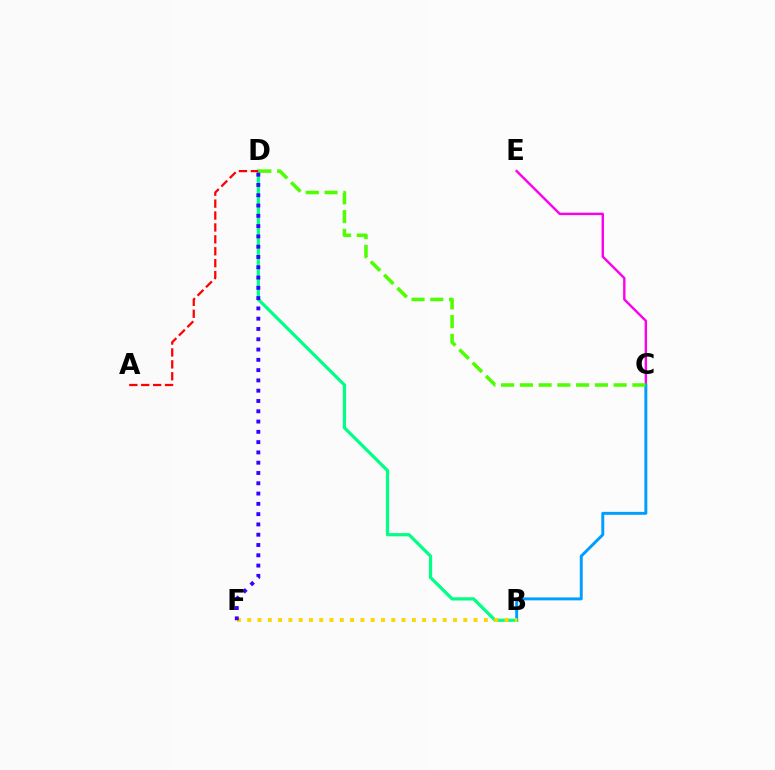{('C', 'E'): [{'color': '#ff00ed', 'line_style': 'solid', 'thickness': 1.74}], ('B', 'C'): [{'color': '#009eff', 'line_style': 'solid', 'thickness': 2.12}], ('B', 'D'): [{'color': '#00ff86', 'line_style': 'solid', 'thickness': 2.31}], ('B', 'F'): [{'color': '#ffd500', 'line_style': 'dotted', 'thickness': 2.8}], ('A', 'D'): [{'color': '#ff0000', 'line_style': 'dashed', 'thickness': 1.62}], ('C', 'D'): [{'color': '#4fff00', 'line_style': 'dashed', 'thickness': 2.55}], ('D', 'F'): [{'color': '#3700ff', 'line_style': 'dotted', 'thickness': 2.79}]}